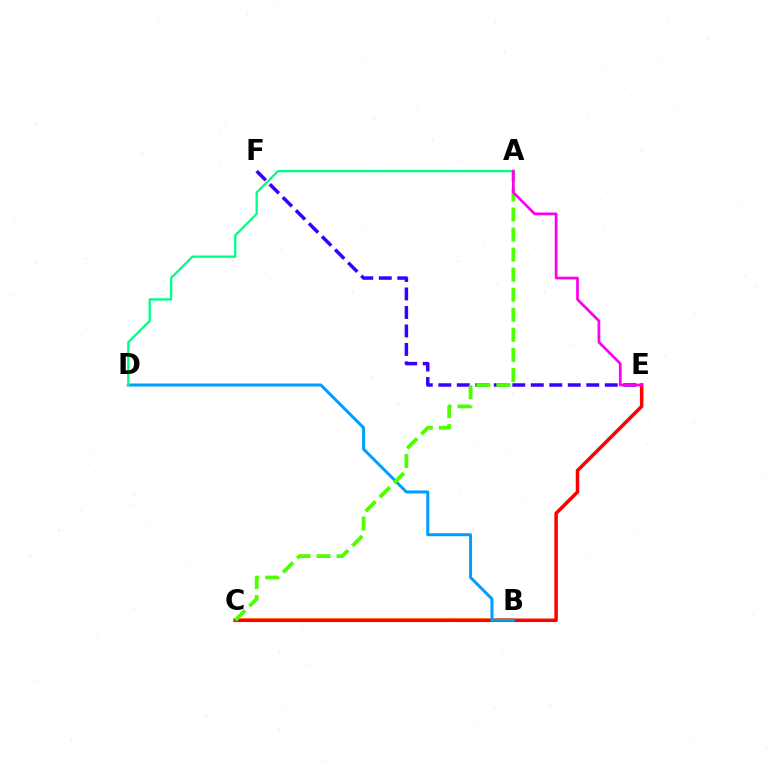{('B', 'C'): [{'color': '#ffd500', 'line_style': 'solid', 'thickness': 2.64}], ('C', 'E'): [{'color': '#ff0000', 'line_style': 'solid', 'thickness': 2.53}], ('B', 'D'): [{'color': '#009eff', 'line_style': 'solid', 'thickness': 2.17}], ('E', 'F'): [{'color': '#3700ff', 'line_style': 'dashed', 'thickness': 2.51}], ('A', 'C'): [{'color': '#4fff00', 'line_style': 'dashed', 'thickness': 2.72}], ('A', 'D'): [{'color': '#00ff86', 'line_style': 'solid', 'thickness': 1.67}], ('A', 'E'): [{'color': '#ff00ed', 'line_style': 'solid', 'thickness': 1.97}]}